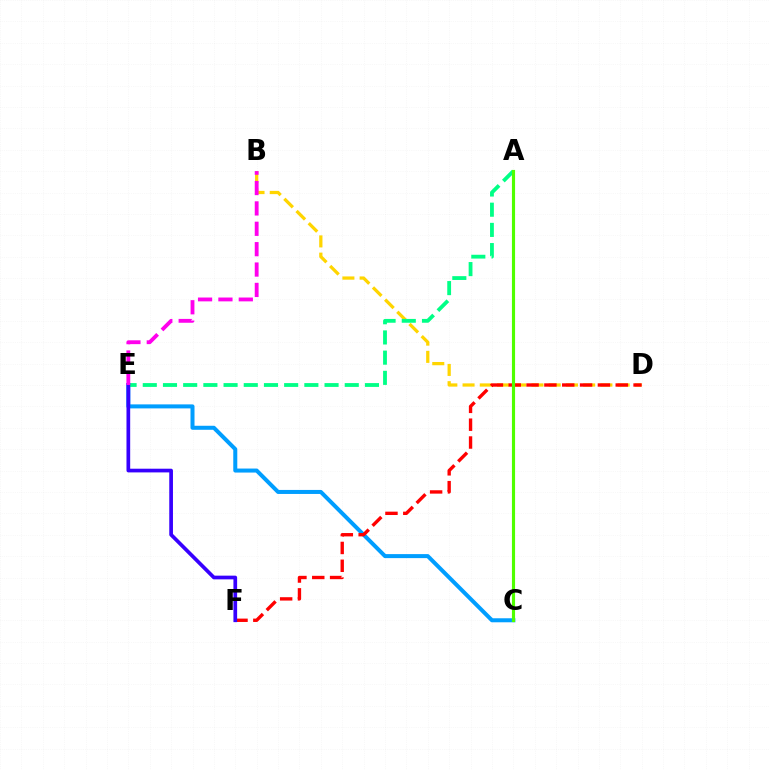{('B', 'D'): [{'color': '#ffd500', 'line_style': 'dashed', 'thickness': 2.34}], ('C', 'E'): [{'color': '#009eff', 'line_style': 'solid', 'thickness': 2.89}], ('D', 'F'): [{'color': '#ff0000', 'line_style': 'dashed', 'thickness': 2.42}], ('A', 'E'): [{'color': '#00ff86', 'line_style': 'dashed', 'thickness': 2.74}], ('A', 'C'): [{'color': '#4fff00', 'line_style': 'solid', 'thickness': 2.26}], ('E', 'F'): [{'color': '#3700ff', 'line_style': 'solid', 'thickness': 2.66}], ('B', 'E'): [{'color': '#ff00ed', 'line_style': 'dashed', 'thickness': 2.77}]}